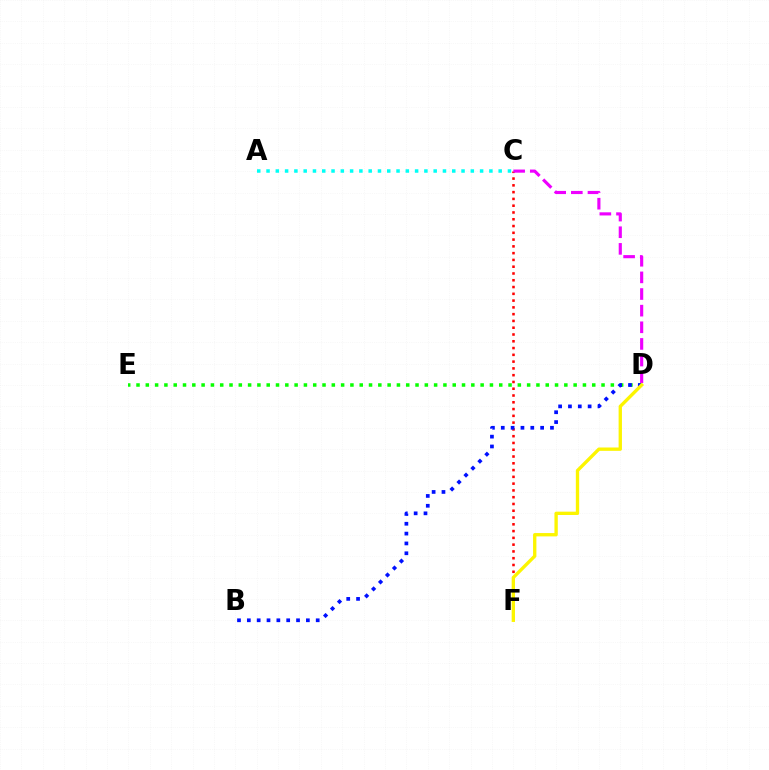{('A', 'C'): [{'color': '#00fff6', 'line_style': 'dotted', 'thickness': 2.52}], ('C', 'F'): [{'color': '#ff0000', 'line_style': 'dotted', 'thickness': 1.84}], ('D', 'E'): [{'color': '#08ff00', 'line_style': 'dotted', 'thickness': 2.53}], ('C', 'D'): [{'color': '#ee00ff', 'line_style': 'dashed', 'thickness': 2.26}], ('B', 'D'): [{'color': '#0010ff', 'line_style': 'dotted', 'thickness': 2.67}], ('D', 'F'): [{'color': '#fcf500', 'line_style': 'solid', 'thickness': 2.4}]}